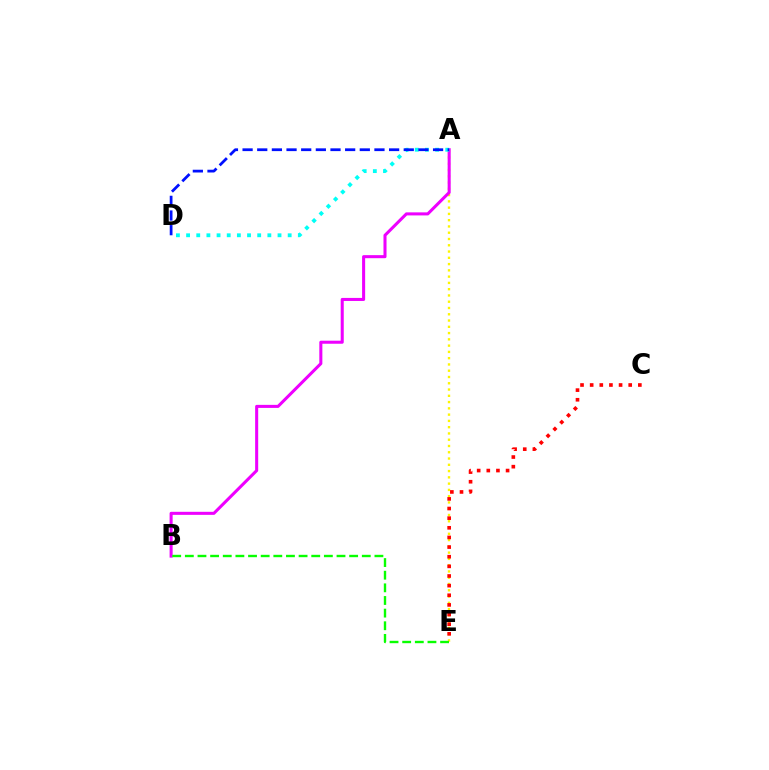{('A', 'E'): [{'color': '#fcf500', 'line_style': 'dotted', 'thickness': 1.7}], ('A', 'B'): [{'color': '#ee00ff', 'line_style': 'solid', 'thickness': 2.19}], ('B', 'E'): [{'color': '#08ff00', 'line_style': 'dashed', 'thickness': 1.72}], ('A', 'D'): [{'color': '#00fff6', 'line_style': 'dotted', 'thickness': 2.76}, {'color': '#0010ff', 'line_style': 'dashed', 'thickness': 1.99}], ('C', 'E'): [{'color': '#ff0000', 'line_style': 'dotted', 'thickness': 2.62}]}